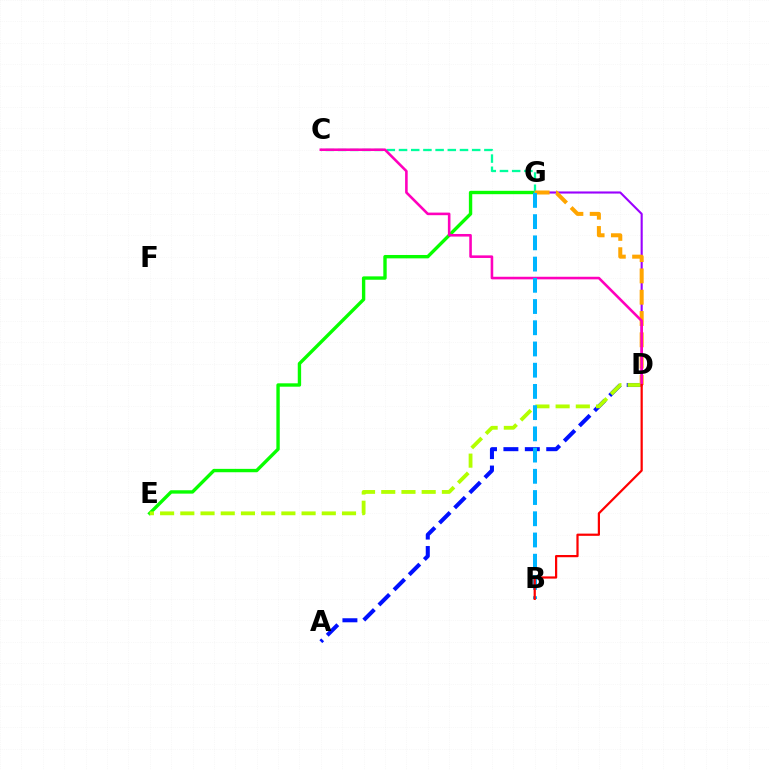{('A', 'D'): [{'color': '#0010ff', 'line_style': 'dashed', 'thickness': 2.91}], ('E', 'G'): [{'color': '#08ff00', 'line_style': 'solid', 'thickness': 2.43}], ('D', 'G'): [{'color': '#9b00ff', 'line_style': 'solid', 'thickness': 1.52}, {'color': '#ffa500', 'line_style': 'dashed', 'thickness': 2.89}], ('C', 'G'): [{'color': '#00ff9d', 'line_style': 'dashed', 'thickness': 1.66}], ('D', 'E'): [{'color': '#b3ff00', 'line_style': 'dashed', 'thickness': 2.75}], ('C', 'D'): [{'color': '#ff00bd', 'line_style': 'solid', 'thickness': 1.86}], ('B', 'G'): [{'color': '#00b5ff', 'line_style': 'dashed', 'thickness': 2.88}], ('B', 'D'): [{'color': '#ff0000', 'line_style': 'solid', 'thickness': 1.6}]}